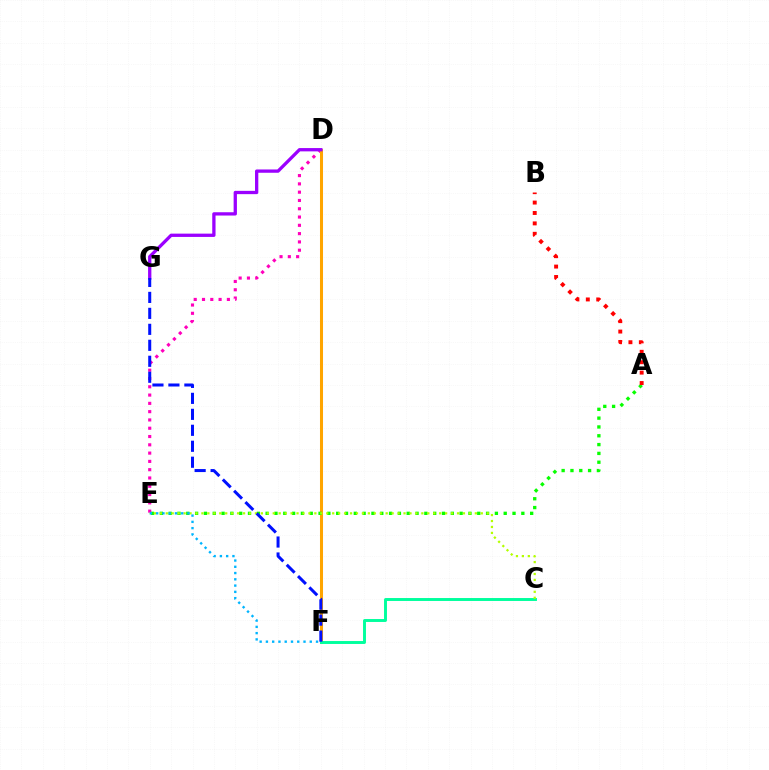{('D', 'E'): [{'color': '#ff00bd', 'line_style': 'dotted', 'thickness': 2.25}], ('D', 'F'): [{'color': '#ffa500', 'line_style': 'solid', 'thickness': 2.19}], ('A', 'E'): [{'color': '#08ff00', 'line_style': 'dotted', 'thickness': 2.4}], ('D', 'G'): [{'color': '#9b00ff', 'line_style': 'solid', 'thickness': 2.37}], ('C', 'F'): [{'color': '#00ff9d', 'line_style': 'solid', 'thickness': 2.11}], ('C', 'E'): [{'color': '#b3ff00', 'line_style': 'dotted', 'thickness': 1.62}], ('F', 'G'): [{'color': '#0010ff', 'line_style': 'dashed', 'thickness': 2.17}], ('E', 'F'): [{'color': '#00b5ff', 'line_style': 'dotted', 'thickness': 1.7}], ('A', 'B'): [{'color': '#ff0000', 'line_style': 'dotted', 'thickness': 2.83}]}